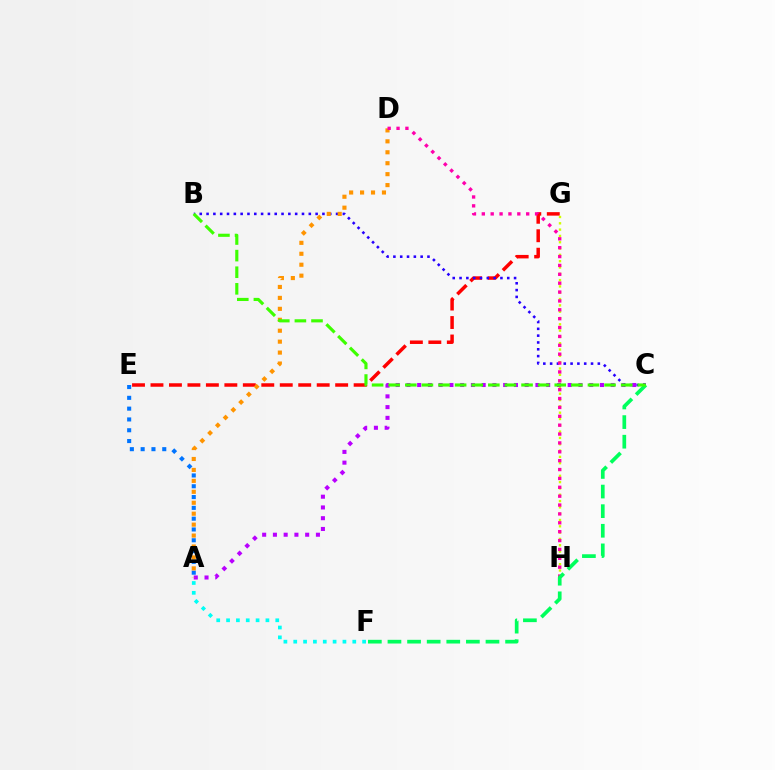{('E', 'G'): [{'color': '#ff0000', 'line_style': 'dashed', 'thickness': 2.51}], ('A', 'E'): [{'color': '#0074ff', 'line_style': 'dotted', 'thickness': 2.94}], ('G', 'H'): [{'color': '#d1ff00', 'line_style': 'dotted', 'thickness': 1.72}], ('A', 'C'): [{'color': '#b900ff', 'line_style': 'dotted', 'thickness': 2.92}], ('B', 'C'): [{'color': '#2500ff', 'line_style': 'dotted', 'thickness': 1.85}, {'color': '#3dff00', 'line_style': 'dashed', 'thickness': 2.26}], ('A', 'D'): [{'color': '#ff9400', 'line_style': 'dotted', 'thickness': 2.97}], ('A', 'F'): [{'color': '#00fff6', 'line_style': 'dotted', 'thickness': 2.67}], ('D', 'H'): [{'color': '#ff00ac', 'line_style': 'dotted', 'thickness': 2.41}], ('C', 'F'): [{'color': '#00ff5c', 'line_style': 'dashed', 'thickness': 2.66}]}